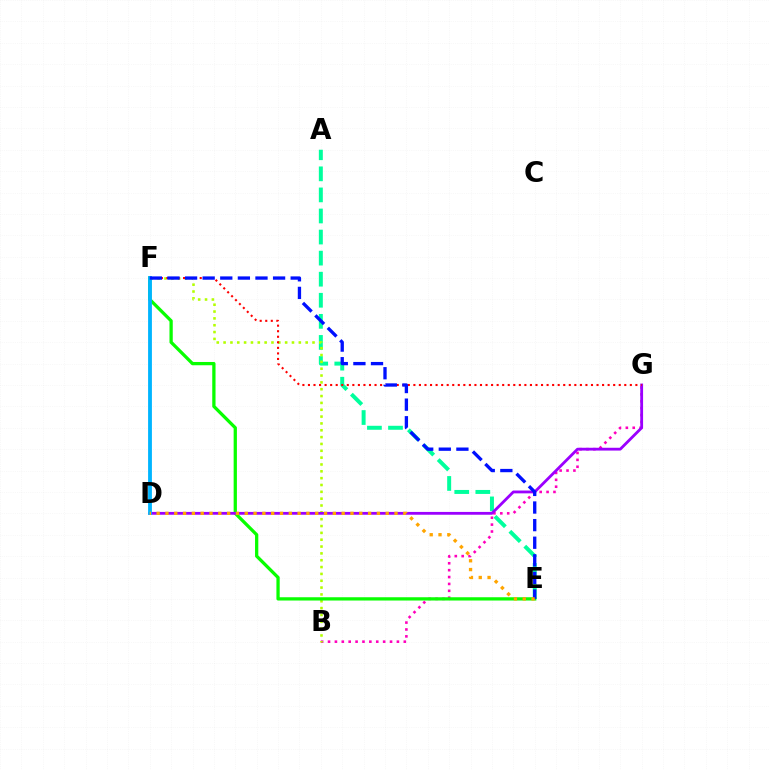{('B', 'G'): [{'color': '#ff00bd', 'line_style': 'dotted', 'thickness': 1.87}], ('A', 'E'): [{'color': '#00ff9d', 'line_style': 'dashed', 'thickness': 2.86}], ('B', 'F'): [{'color': '#b3ff00', 'line_style': 'dotted', 'thickness': 1.86}], ('E', 'F'): [{'color': '#08ff00', 'line_style': 'solid', 'thickness': 2.36}, {'color': '#0010ff', 'line_style': 'dashed', 'thickness': 2.39}], ('D', 'G'): [{'color': '#9b00ff', 'line_style': 'solid', 'thickness': 2.02}], ('F', 'G'): [{'color': '#ff0000', 'line_style': 'dotted', 'thickness': 1.51}], ('D', 'F'): [{'color': '#00b5ff', 'line_style': 'solid', 'thickness': 2.75}], ('D', 'E'): [{'color': '#ffa500', 'line_style': 'dotted', 'thickness': 2.39}]}